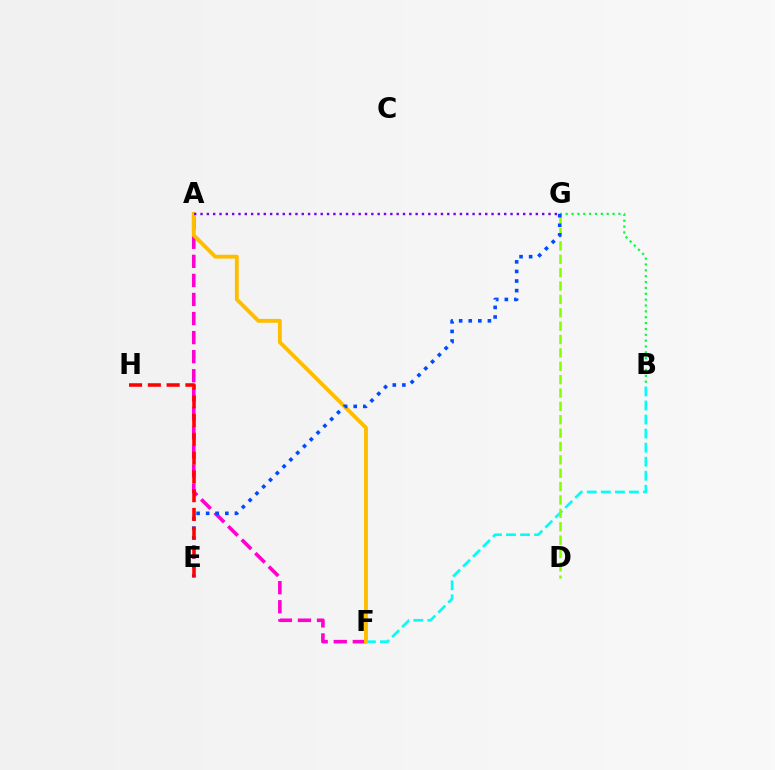{('B', 'G'): [{'color': '#00ff39', 'line_style': 'dotted', 'thickness': 1.59}], ('B', 'F'): [{'color': '#00fff6', 'line_style': 'dashed', 'thickness': 1.91}], ('A', 'F'): [{'color': '#ff00cf', 'line_style': 'dashed', 'thickness': 2.59}, {'color': '#ffbd00', 'line_style': 'solid', 'thickness': 2.78}], ('D', 'G'): [{'color': '#84ff00', 'line_style': 'dashed', 'thickness': 1.82}], ('A', 'G'): [{'color': '#7200ff', 'line_style': 'dotted', 'thickness': 1.72}], ('E', 'G'): [{'color': '#004bff', 'line_style': 'dotted', 'thickness': 2.6}], ('E', 'H'): [{'color': '#ff0000', 'line_style': 'dashed', 'thickness': 2.55}]}